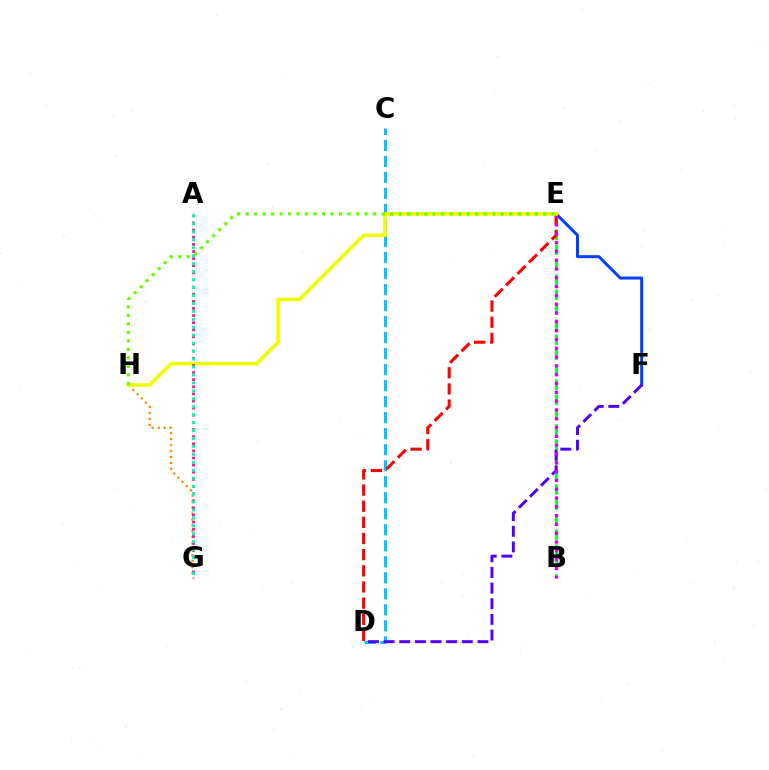{('B', 'E'): [{'color': '#00ff27', 'line_style': 'dashed', 'thickness': 2.04}, {'color': '#d600ff', 'line_style': 'dotted', 'thickness': 2.39}], ('E', 'F'): [{'color': '#003fff', 'line_style': 'solid', 'thickness': 2.14}], ('C', 'D'): [{'color': '#00c7ff', 'line_style': 'dashed', 'thickness': 2.18}], ('D', 'E'): [{'color': '#ff0000', 'line_style': 'dashed', 'thickness': 2.2}], ('D', 'F'): [{'color': '#4f00ff', 'line_style': 'dashed', 'thickness': 2.13}], ('G', 'H'): [{'color': '#ff8800', 'line_style': 'dotted', 'thickness': 1.62}], ('E', 'H'): [{'color': '#eeff00', 'line_style': 'solid', 'thickness': 2.58}, {'color': '#66ff00', 'line_style': 'dotted', 'thickness': 2.31}], ('A', 'G'): [{'color': '#ff00a0', 'line_style': 'dotted', 'thickness': 1.94}, {'color': '#00ffaf', 'line_style': 'dotted', 'thickness': 2.16}]}